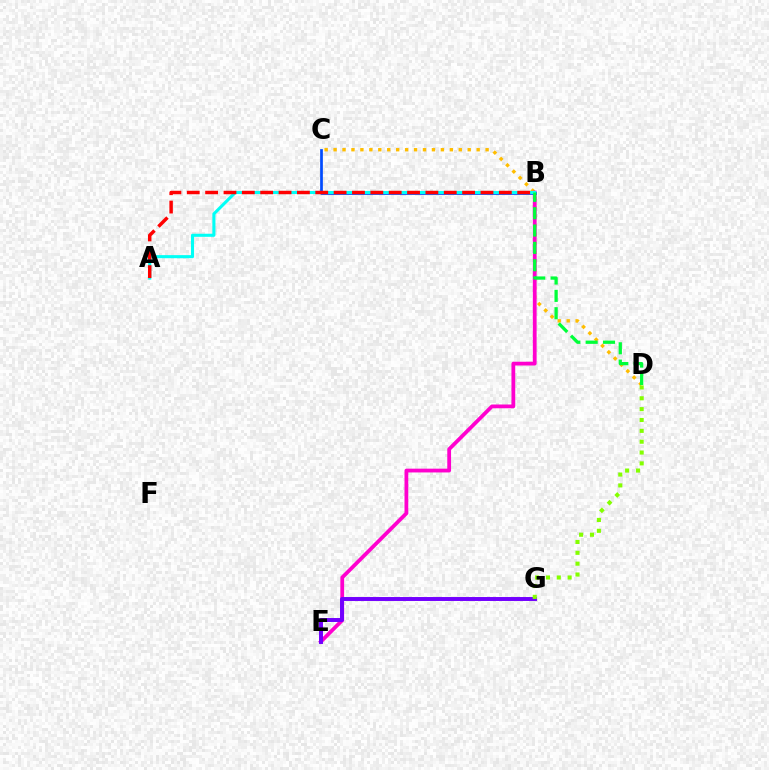{('C', 'D'): [{'color': '#ffbd00', 'line_style': 'dotted', 'thickness': 2.43}], ('B', 'E'): [{'color': '#ff00cf', 'line_style': 'solid', 'thickness': 2.72}], ('B', 'C'): [{'color': '#004bff', 'line_style': 'solid', 'thickness': 1.96}], ('E', 'G'): [{'color': '#7200ff', 'line_style': 'solid', 'thickness': 2.84}], ('A', 'B'): [{'color': '#00fff6', 'line_style': 'solid', 'thickness': 2.22}, {'color': '#ff0000', 'line_style': 'dashed', 'thickness': 2.49}], ('B', 'D'): [{'color': '#00ff39', 'line_style': 'dashed', 'thickness': 2.36}], ('D', 'G'): [{'color': '#84ff00', 'line_style': 'dotted', 'thickness': 2.95}]}